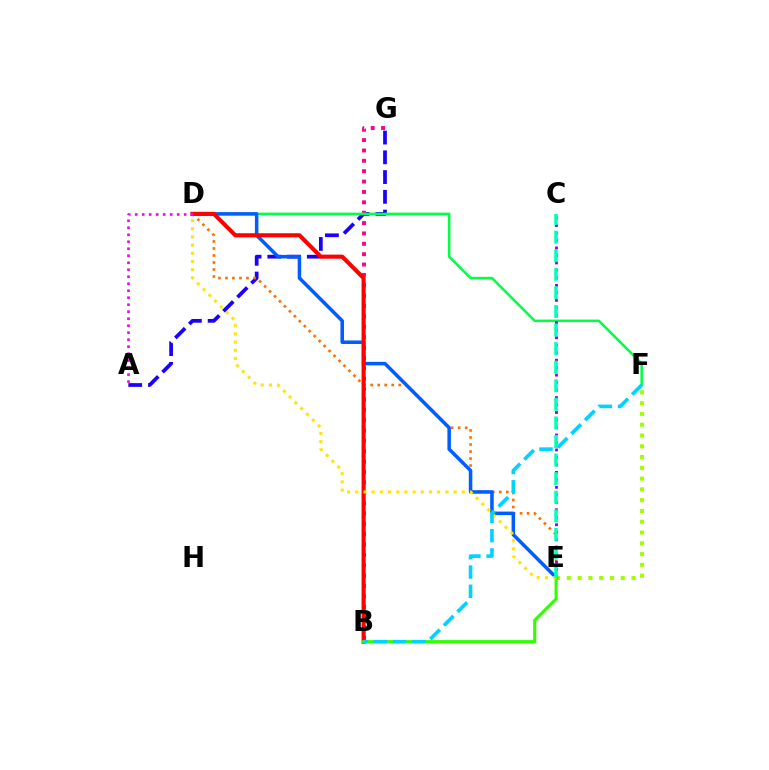{('A', 'G'): [{'color': '#1900ff', 'line_style': 'dashed', 'thickness': 2.68}], ('B', 'G'): [{'color': '#ff0088', 'line_style': 'dotted', 'thickness': 2.82}], ('E', 'F'): [{'color': '#a2ff00', 'line_style': 'dotted', 'thickness': 2.93}], ('D', 'E'): [{'color': '#ff7000', 'line_style': 'dotted', 'thickness': 1.91}, {'color': '#005dff', 'line_style': 'solid', 'thickness': 2.54}, {'color': '#ffe600', 'line_style': 'dotted', 'thickness': 2.23}], ('D', 'F'): [{'color': '#00ff45', 'line_style': 'solid', 'thickness': 1.82}], ('B', 'D'): [{'color': '#ff0000', 'line_style': 'solid', 'thickness': 2.95}], ('C', 'E'): [{'color': '#8a00ff', 'line_style': 'dotted', 'thickness': 2.03}, {'color': '#00ffbb', 'line_style': 'dashed', 'thickness': 2.52}], ('B', 'E'): [{'color': '#31ff00', 'line_style': 'solid', 'thickness': 2.24}], ('A', 'D'): [{'color': '#fa00f9', 'line_style': 'dotted', 'thickness': 1.9}], ('B', 'F'): [{'color': '#00d3ff', 'line_style': 'dashed', 'thickness': 2.62}]}